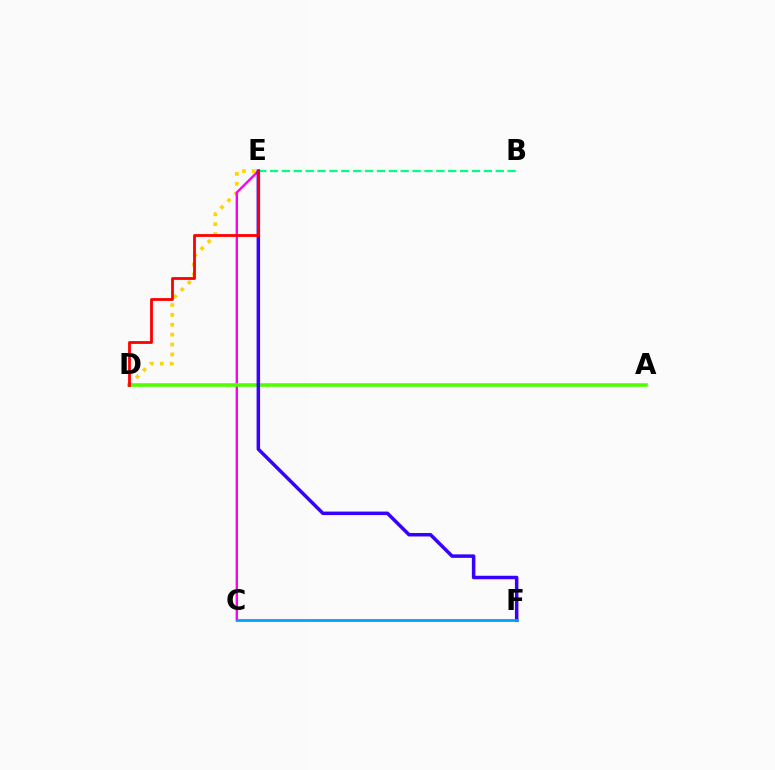{('D', 'E'): [{'color': '#ffd500', 'line_style': 'dotted', 'thickness': 2.68}, {'color': '#ff0000', 'line_style': 'solid', 'thickness': 2.02}], ('C', 'E'): [{'color': '#ff00ed', 'line_style': 'solid', 'thickness': 1.72}], ('A', 'D'): [{'color': '#4fff00', 'line_style': 'solid', 'thickness': 2.57}], ('B', 'E'): [{'color': '#00ff86', 'line_style': 'dashed', 'thickness': 1.61}], ('E', 'F'): [{'color': '#3700ff', 'line_style': 'solid', 'thickness': 2.51}], ('C', 'F'): [{'color': '#009eff', 'line_style': 'solid', 'thickness': 1.96}]}